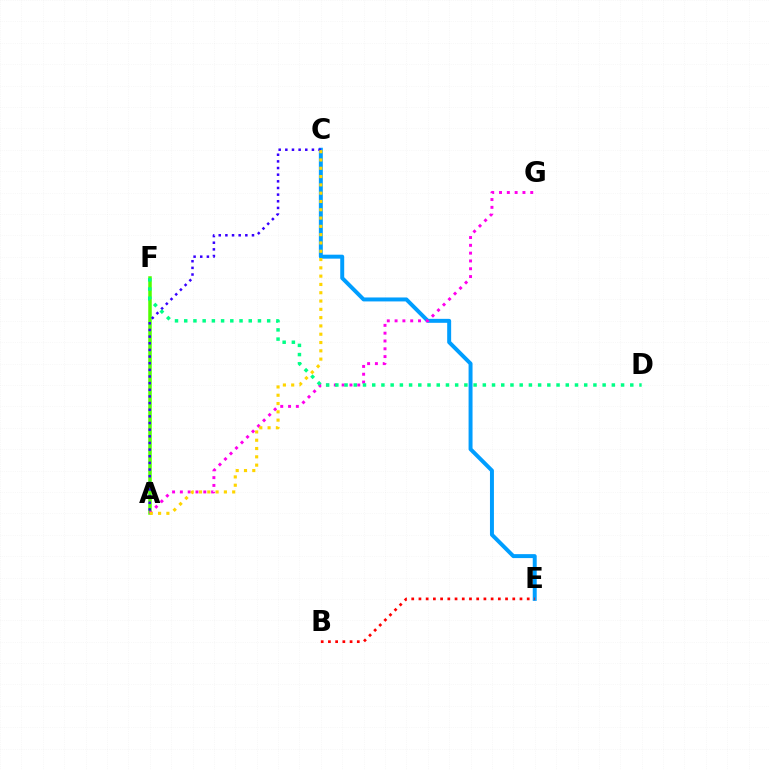{('A', 'F'): [{'color': '#4fff00', 'line_style': 'solid', 'thickness': 2.53}], ('C', 'E'): [{'color': '#009eff', 'line_style': 'solid', 'thickness': 2.85}], ('A', 'G'): [{'color': '#ff00ed', 'line_style': 'dotted', 'thickness': 2.12}], ('A', 'C'): [{'color': '#3700ff', 'line_style': 'dotted', 'thickness': 1.81}, {'color': '#ffd500', 'line_style': 'dotted', 'thickness': 2.25}], ('D', 'F'): [{'color': '#00ff86', 'line_style': 'dotted', 'thickness': 2.5}], ('B', 'E'): [{'color': '#ff0000', 'line_style': 'dotted', 'thickness': 1.96}]}